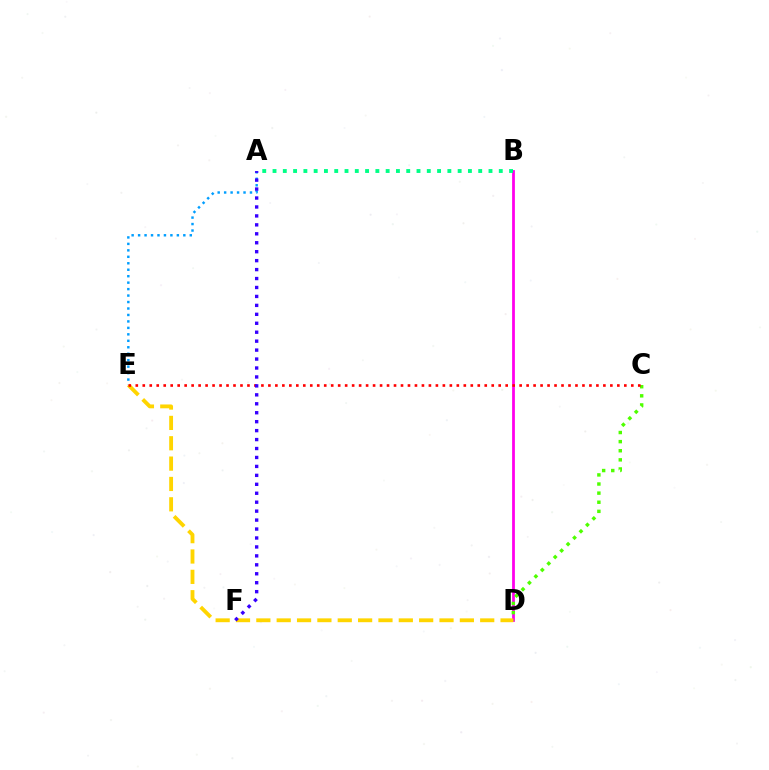{('A', 'E'): [{'color': '#009eff', 'line_style': 'dotted', 'thickness': 1.76}], ('B', 'D'): [{'color': '#ff00ed', 'line_style': 'solid', 'thickness': 2.0}], ('C', 'D'): [{'color': '#4fff00', 'line_style': 'dotted', 'thickness': 2.48}], ('D', 'E'): [{'color': '#ffd500', 'line_style': 'dashed', 'thickness': 2.76}], ('A', 'B'): [{'color': '#00ff86', 'line_style': 'dotted', 'thickness': 2.79}], ('C', 'E'): [{'color': '#ff0000', 'line_style': 'dotted', 'thickness': 1.9}], ('A', 'F'): [{'color': '#3700ff', 'line_style': 'dotted', 'thickness': 2.43}]}